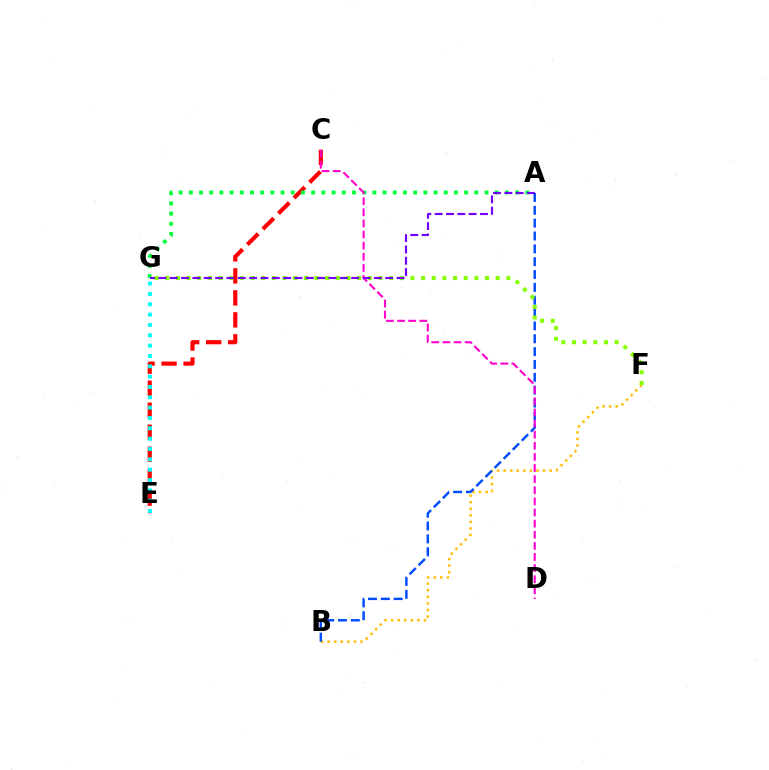{('B', 'F'): [{'color': '#ffbd00', 'line_style': 'dotted', 'thickness': 1.79}], ('C', 'E'): [{'color': '#ff0000', 'line_style': 'dashed', 'thickness': 2.99}], ('A', 'G'): [{'color': '#00ff39', 'line_style': 'dotted', 'thickness': 2.77}, {'color': '#7200ff', 'line_style': 'dashed', 'thickness': 1.54}], ('A', 'B'): [{'color': '#004bff', 'line_style': 'dashed', 'thickness': 1.75}], ('F', 'G'): [{'color': '#84ff00', 'line_style': 'dotted', 'thickness': 2.9}], ('E', 'G'): [{'color': '#00fff6', 'line_style': 'dotted', 'thickness': 2.81}], ('C', 'D'): [{'color': '#ff00cf', 'line_style': 'dashed', 'thickness': 1.51}]}